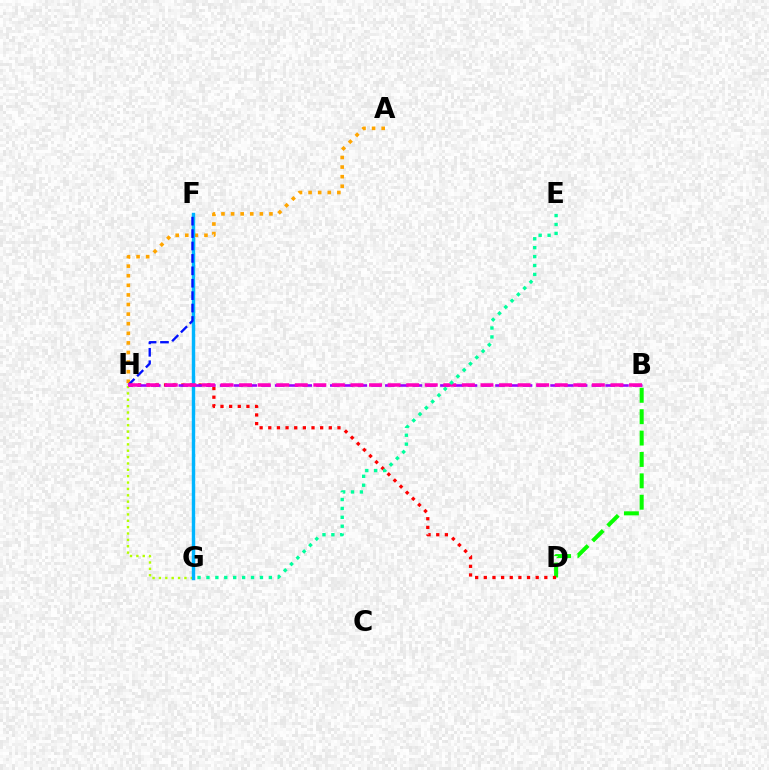{('B', 'D'): [{'color': '#08ff00', 'line_style': 'dashed', 'thickness': 2.91}], ('G', 'H'): [{'color': '#b3ff00', 'line_style': 'dotted', 'thickness': 1.73}], ('D', 'H'): [{'color': '#ff0000', 'line_style': 'dotted', 'thickness': 2.35}], ('A', 'H'): [{'color': '#ffa500', 'line_style': 'dotted', 'thickness': 2.61}], ('F', 'G'): [{'color': '#00b5ff', 'line_style': 'solid', 'thickness': 2.46}], ('B', 'H'): [{'color': '#9b00ff', 'line_style': 'dashed', 'thickness': 1.87}, {'color': '#ff00bd', 'line_style': 'dashed', 'thickness': 2.52}], ('F', 'H'): [{'color': '#0010ff', 'line_style': 'dashed', 'thickness': 1.69}], ('E', 'G'): [{'color': '#00ff9d', 'line_style': 'dotted', 'thickness': 2.42}]}